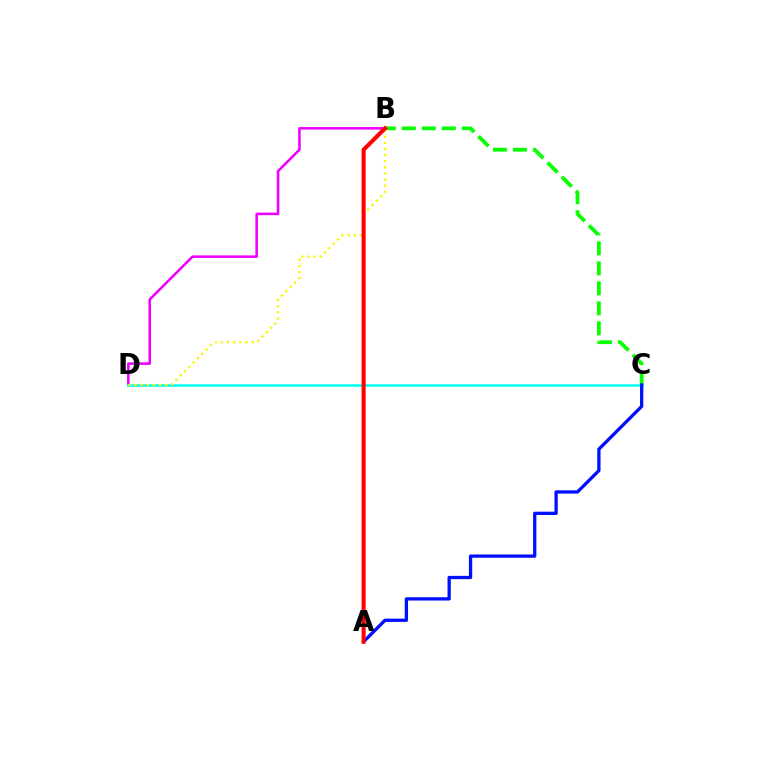{('B', 'C'): [{'color': '#08ff00', 'line_style': 'dashed', 'thickness': 2.72}], ('B', 'D'): [{'color': '#ee00ff', 'line_style': 'solid', 'thickness': 1.85}, {'color': '#fcf500', 'line_style': 'dotted', 'thickness': 1.66}], ('C', 'D'): [{'color': '#00fff6', 'line_style': 'solid', 'thickness': 1.84}], ('A', 'C'): [{'color': '#0010ff', 'line_style': 'solid', 'thickness': 2.37}], ('A', 'B'): [{'color': '#ff0000', 'line_style': 'solid', 'thickness': 2.92}]}